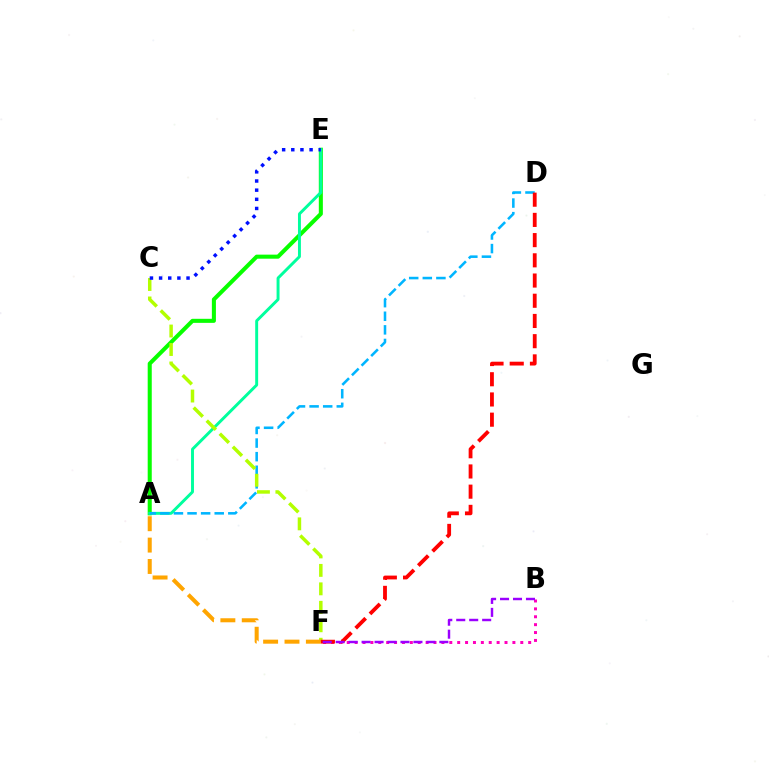{('A', 'E'): [{'color': '#08ff00', 'line_style': 'solid', 'thickness': 2.92}, {'color': '#00ff9d', 'line_style': 'solid', 'thickness': 2.12}], ('A', 'D'): [{'color': '#00b5ff', 'line_style': 'dashed', 'thickness': 1.85}], ('B', 'F'): [{'color': '#ff00bd', 'line_style': 'dotted', 'thickness': 2.14}, {'color': '#9b00ff', 'line_style': 'dashed', 'thickness': 1.76}], ('C', 'F'): [{'color': '#b3ff00', 'line_style': 'dashed', 'thickness': 2.51}], ('A', 'F'): [{'color': '#ffa500', 'line_style': 'dashed', 'thickness': 2.9}], ('C', 'E'): [{'color': '#0010ff', 'line_style': 'dotted', 'thickness': 2.49}], ('D', 'F'): [{'color': '#ff0000', 'line_style': 'dashed', 'thickness': 2.75}]}